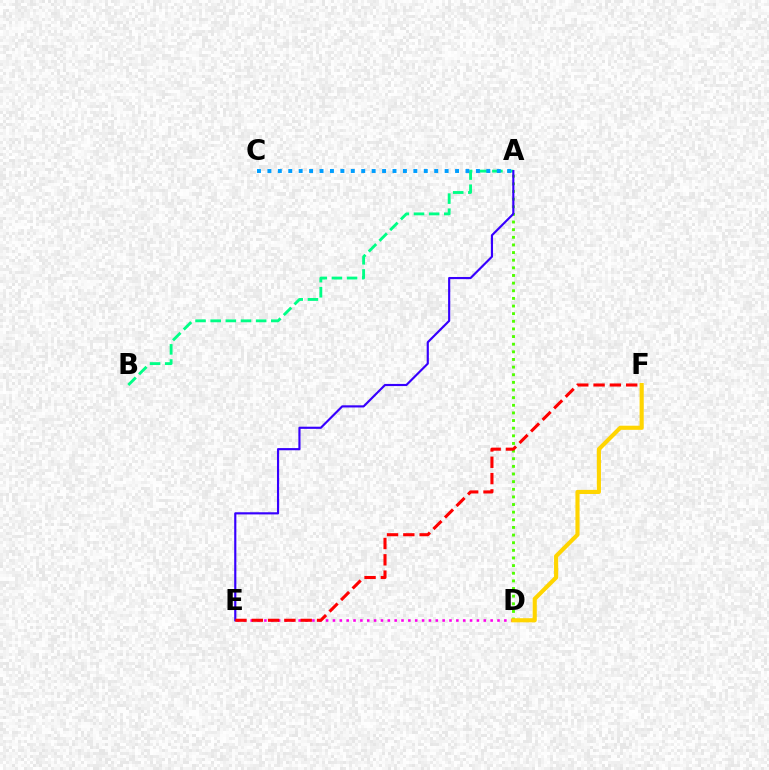{('A', 'B'): [{'color': '#00ff86', 'line_style': 'dashed', 'thickness': 2.06}], ('D', 'E'): [{'color': '#ff00ed', 'line_style': 'dotted', 'thickness': 1.86}], ('A', 'D'): [{'color': '#4fff00', 'line_style': 'dotted', 'thickness': 2.07}], ('A', 'C'): [{'color': '#009eff', 'line_style': 'dotted', 'thickness': 2.83}], ('A', 'E'): [{'color': '#3700ff', 'line_style': 'solid', 'thickness': 1.55}], ('E', 'F'): [{'color': '#ff0000', 'line_style': 'dashed', 'thickness': 2.22}], ('D', 'F'): [{'color': '#ffd500', 'line_style': 'solid', 'thickness': 2.97}]}